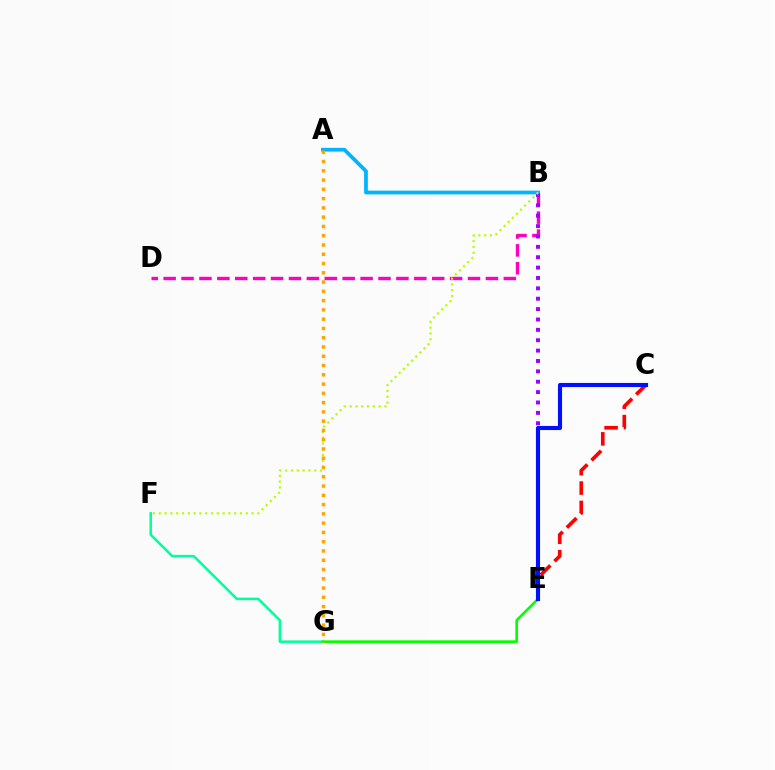{('A', 'B'): [{'color': '#00b5ff', 'line_style': 'solid', 'thickness': 2.7}], ('F', 'G'): [{'color': '#00ff9d', 'line_style': 'solid', 'thickness': 1.82}], ('B', 'D'): [{'color': '#ff00bd', 'line_style': 'dashed', 'thickness': 2.43}], ('C', 'E'): [{'color': '#ff0000', 'line_style': 'dashed', 'thickness': 2.63}, {'color': '#0010ff', 'line_style': 'solid', 'thickness': 2.96}], ('B', 'E'): [{'color': '#9b00ff', 'line_style': 'dotted', 'thickness': 2.82}], ('E', 'G'): [{'color': '#08ff00', 'line_style': 'solid', 'thickness': 1.92}], ('B', 'F'): [{'color': '#b3ff00', 'line_style': 'dotted', 'thickness': 1.58}], ('A', 'G'): [{'color': '#ffa500', 'line_style': 'dotted', 'thickness': 2.52}]}